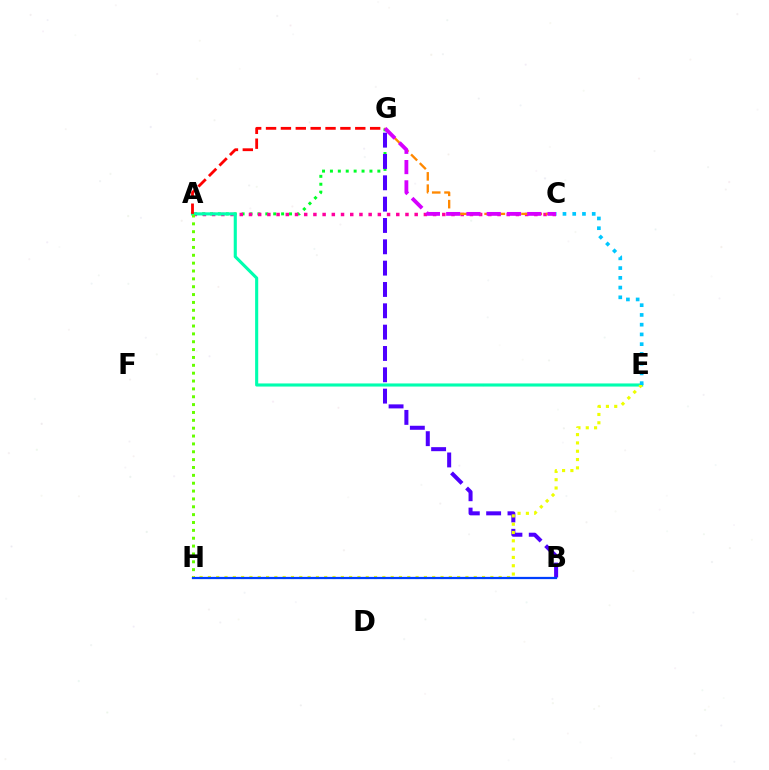{('A', 'G'): [{'color': '#00ff27', 'line_style': 'dotted', 'thickness': 2.15}, {'color': '#ff0000', 'line_style': 'dashed', 'thickness': 2.02}], ('A', 'C'): [{'color': '#ff00a0', 'line_style': 'dotted', 'thickness': 2.5}], ('C', 'G'): [{'color': '#ff8800', 'line_style': 'dashed', 'thickness': 1.67}, {'color': '#d600ff', 'line_style': 'dashed', 'thickness': 2.75}], ('A', 'E'): [{'color': '#00ffaf', 'line_style': 'solid', 'thickness': 2.24}], ('A', 'H'): [{'color': '#66ff00', 'line_style': 'dotted', 'thickness': 2.14}], ('B', 'G'): [{'color': '#4f00ff', 'line_style': 'dashed', 'thickness': 2.9}], ('E', 'H'): [{'color': '#eeff00', 'line_style': 'dotted', 'thickness': 2.26}], ('B', 'H'): [{'color': '#003fff', 'line_style': 'solid', 'thickness': 1.62}], ('C', 'E'): [{'color': '#00c7ff', 'line_style': 'dotted', 'thickness': 2.65}]}